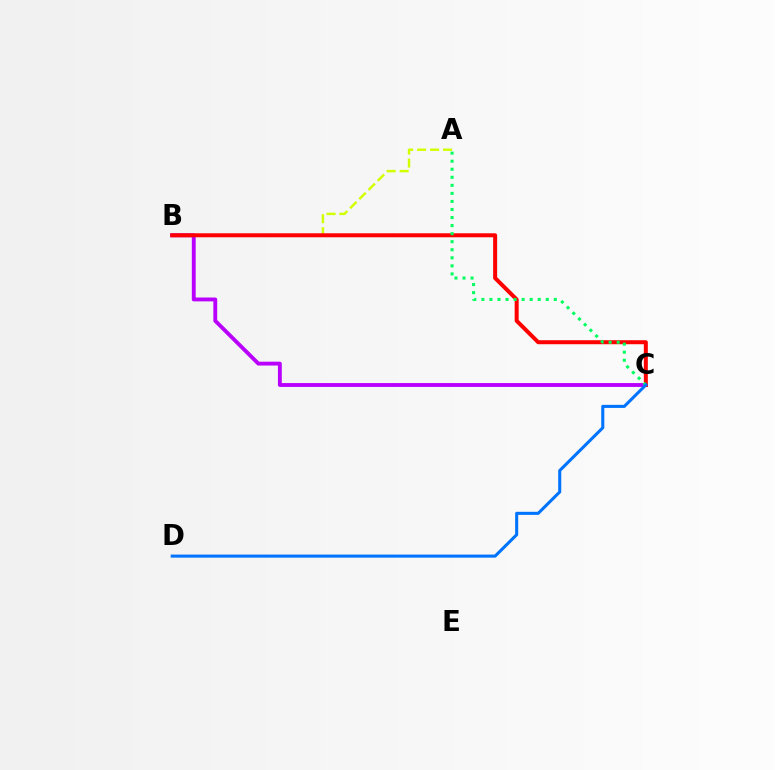{('B', 'C'): [{'color': '#b900ff', 'line_style': 'solid', 'thickness': 2.78}, {'color': '#ff0000', 'line_style': 'solid', 'thickness': 2.88}], ('A', 'B'): [{'color': '#d1ff00', 'line_style': 'dashed', 'thickness': 1.76}], ('A', 'C'): [{'color': '#00ff5c', 'line_style': 'dotted', 'thickness': 2.19}], ('C', 'D'): [{'color': '#0074ff', 'line_style': 'solid', 'thickness': 2.21}]}